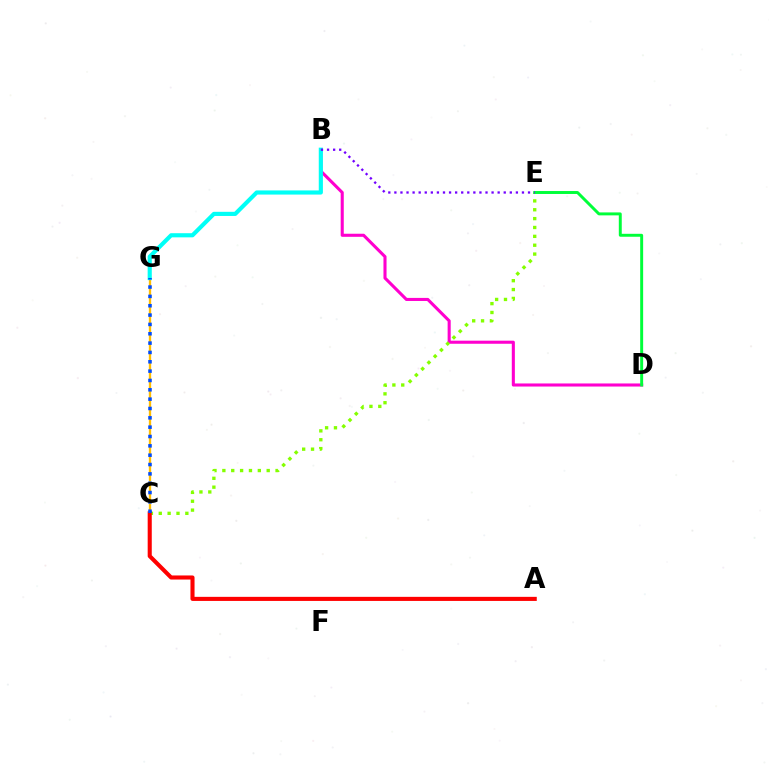{('C', 'G'): [{'color': '#ffbd00', 'line_style': 'solid', 'thickness': 1.67}, {'color': '#004bff', 'line_style': 'dotted', 'thickness': 2.54}], ('B', 'D'): [{'color': '#ff00cf', 'line_style': 'solid', 'thickness': 2.22}], ('C', 'E'): [{'color': '#84ff00', 'line_style': 'dotted', 'thickness': 2.41}], ('B', 'G'): [{'color': '#00fff6', 'line_style': 'solid', 'thickness': 2.98}], ('D', 'E'): [{'color': '#00ff39', 'line_style': 'solid', 'thickness': 2.12}], ('B', 'E'): [{'color': '#7200ff', 'line_style': 'dotted', 'thickness': 1.65}], ('A', 'C'): [{'color': '#ff0000', 'line_style': 'solid', 'thickness': 2.94}]}